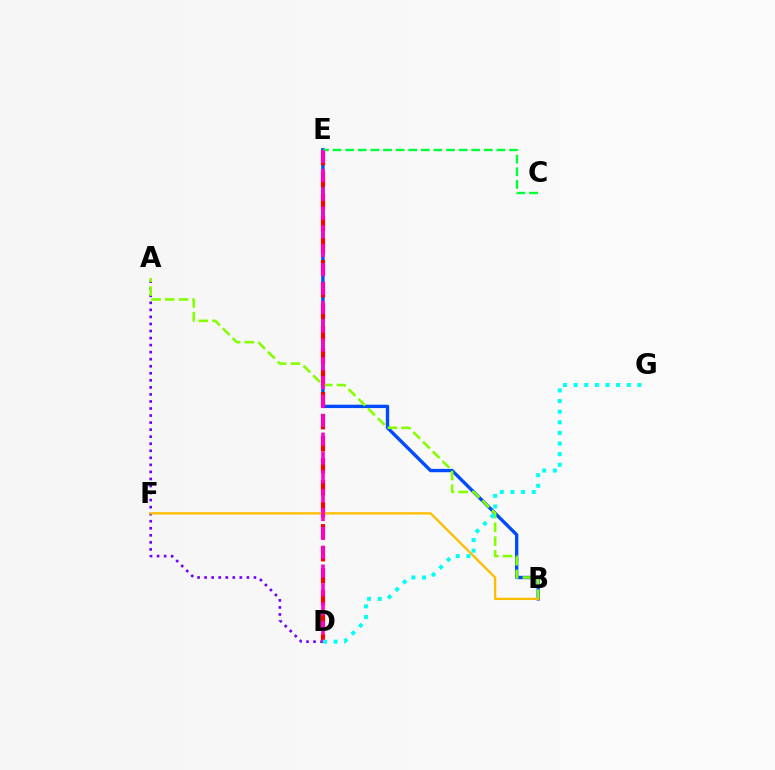{('B', 'E'): [{'color': '#004bff', 'line_style': 'solid', 'thickness': 2.42}], ('D', 'E'): [{'color': '#ff0000', 'line_style': 'dashed', 'thickness': 2.99}, {'color': '#ff00cf', 'line_style': 'dashed', 'thickness': 2.56}], ('A', 'D'): [{'color': '#7200ff', 'line_style': 'dotted', 'thickness': 1.91}], ('A', 'B'): [{'color': '#84ff00', 'line_style': 'dashed', 'thickness': 1.86}], ('B', 'F'): [{'color': '#ffbd00', 'line_style': 'solid', 'thickness': 1.65}], ('C', 'E'): [{'color': '#00ff39', 'line_style': 'dashed', 'thickness': 1.71}], ('D', 'G'): [{'color': '#00fff6', 'line_style': 'dotted', 'thickness': 2.89}]}